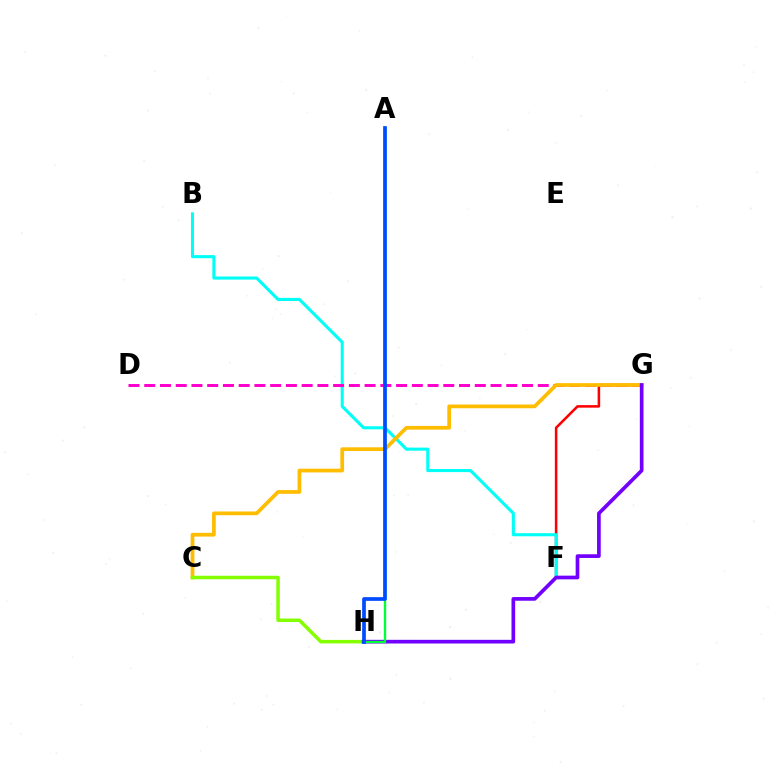{('F', 'G'): [{'color': '#ff0000', 'line_style': 'solid', 'thickness': 1.84}], ('B', 'F'): [{'color': '#00fff6', 'line_style': 'solid', 'thickness': 2.22}], ('D', 'G'): [{'color': '#ff00cf', 'line_style': 'dashed', 'thickness': 2.14}], ('C', 'G'): [{'color': '#ffbd00', 'line_style': 'solid', 'thickness': 2.68}], ('C', 'H'): [{'color': '#84ff00', 'line_style': 'solid', 'thickness': 2.52}], ('G', 'H'): [{'color': '#7200ff', 'line_style': 'solid', 'thickness': 2.65}], ('A', 'H'): [{'color': '#00ff39', 'line_style': 'solid', 'thickness': 1.7}, {'color': '#004bff', 'line_style': 'solid', 'thickness': 2.67}]}